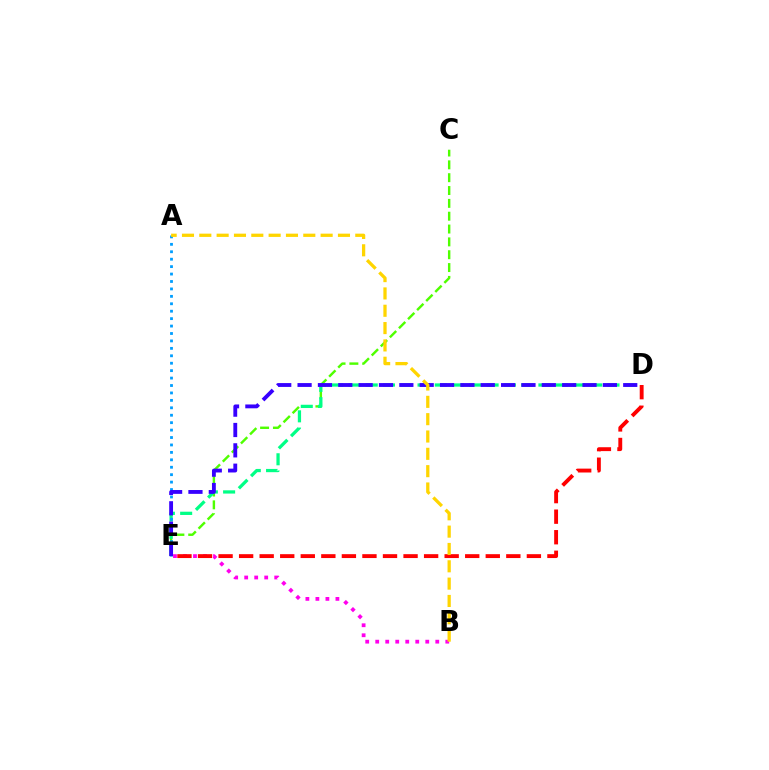{('C', 'E'): [{'color': '#4fff00', 'line_style': 'dashed', 'thickness': 1.74}], ('D', 'E'): [{'color': '#00ff86', 'line_style': 'dashed', 'thickness': 2.35}, {'color': '#3700ff', 'line_style': 'dashed', 'thickness': 2.76}, {'color': '#ff0000', 'line_style': 'dashed', 'thickness': 2.79}], ('A', 'E'): [{'color': '#009eff', 'line_style': 'dotted', 'thickness': 2.02}], ('B', 'E'): [{'color': '#ff00ed', 'line_style': 'dotted', 'thickness': 2.72}], ('A', 'B'): [{'color': '#ffd500', 'line_style': 'dashed', 'thickness': 2.35}]}